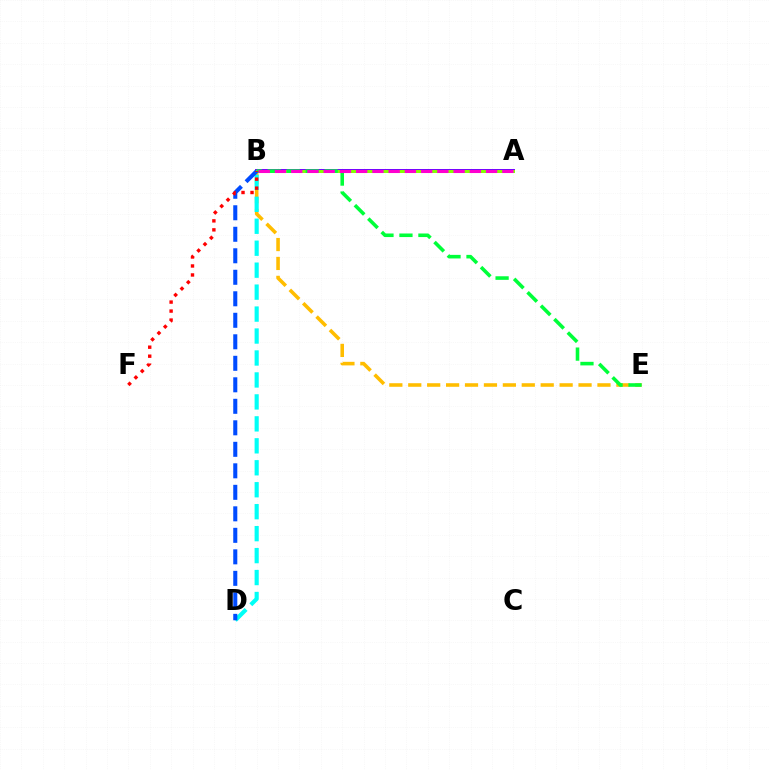{('A', 'B'): [{'color': '#7200ff', 'line_style': 'solid', 'thickness': 2.84}, {'color': '#84ff00', 'line_style': 'solid', 'thickness': 2.17}, {'color': '#ff00cf', 'line_style': 'dashed', 'thickness': 2.21}], ('B', 'E'): [{'color': '#ffbd00', 'line_style': 'dashed', 'thickness': 2.57}, {'color': '#00ff39', 'line_style': 'dashed', 'thickness': 2.58}], ('B', 'D'): [{'color': '#00fff6', 'line_style': 'dashed', 'thickness': 2.98}, {'color': '#004bff', 'line_style': 'dashed', 'thickness': 2.92}], ('B', 'F'): [{'color': '#ff0000', 'line_style': 'dotted', 'thickness': 2.44}]}